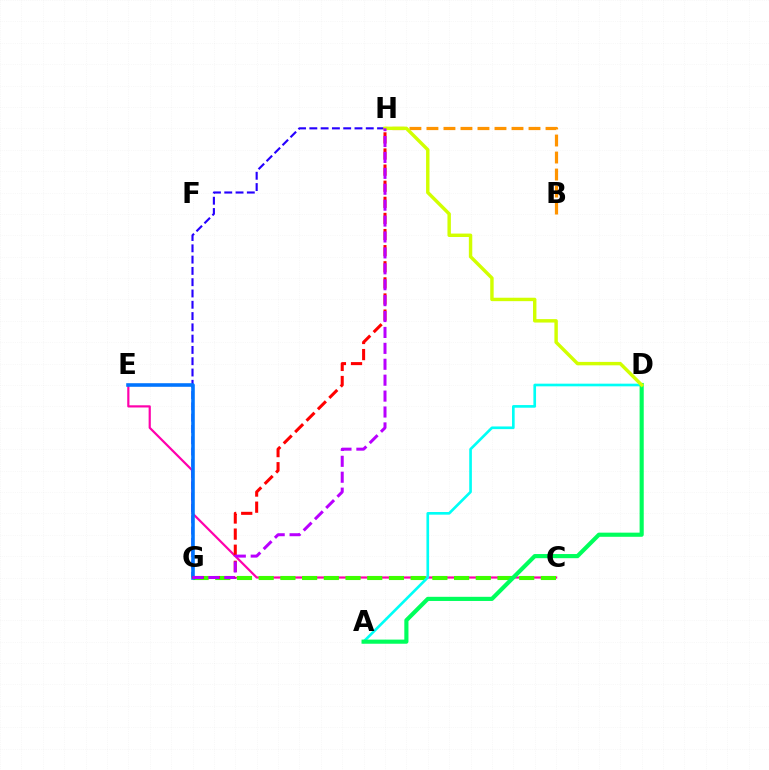{('B', 'H'): [{'color': '#ff9400', 'line_style': 'dashed', 'thickness': 2.31}], ('C', 'E'): [{'color': '#ff00ac', 'line_style': 'solid', 'thickness': 1.58}], ('G', 'H'): [{'color': '#2500ff', 'line_style': 'dashed', 'thickness': 1.53}, {'color': '#ff0000', 'line_style': 'dashed', 'thickness': 2.19}, {'color': '#b900ff', 'line_style': 'dashed', 'thickness': 2.16}], ('C', 'G'): [{'color': '#3dff00', 'line_style': 'dashed', 'thickness': 2.95}], ('A', 'D'): [{'color': '#00fff6', 'line_style': 'solid', 'thickness': 1.91}, {'color': '#00ff5c', 'line_style': 'solid', 'thickness': 2.98}], ('E', 'G'): [{'color': '#0074ff', 'line_style': 'solid', 'thickness': 2.58}], ('D', 'H'): [{'color': '#d1ff00', 'line_style': 'solid', 'thickness': 2.47}]}